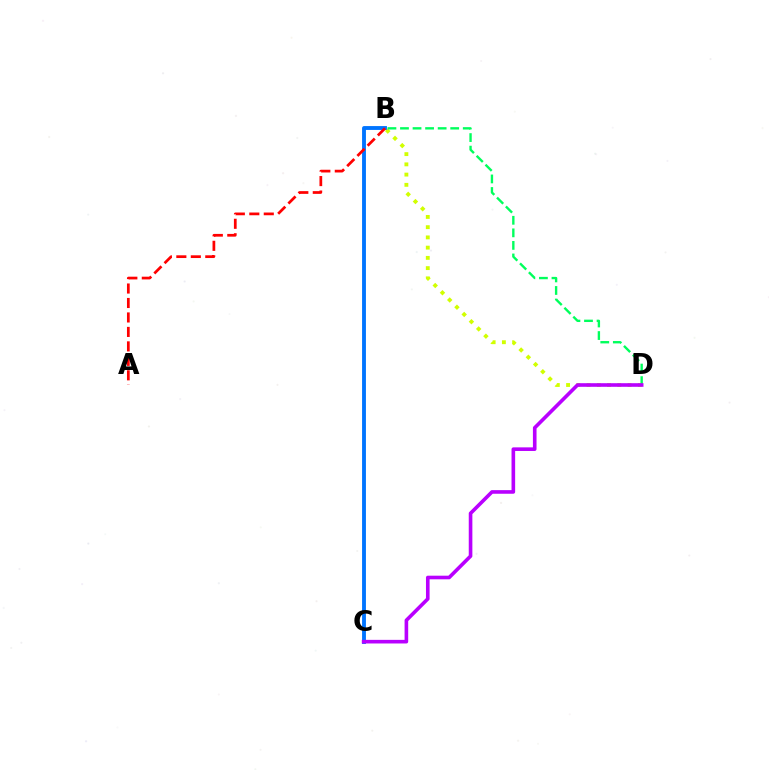{('B', 'D'): [{'color': '#d1ff00', 'line_style': 'dotted', 'thickness': 2.78}, {'color': '#00ff5c', 'line_style': 'dashed', 'thickness': 1.71}], ('B', 'C'): [{'color': '#0074ff', 'line_style': 'solid', 'thickness': 2.78}], ('A', 'B'): [{'color': '#ff0000', 'line_style': 'dashed', 'thickness': 1.97}], ('C', 'D'): [{'color': '#b900ff', 'line_style': 'solid', 'thickness': 2.6}]}